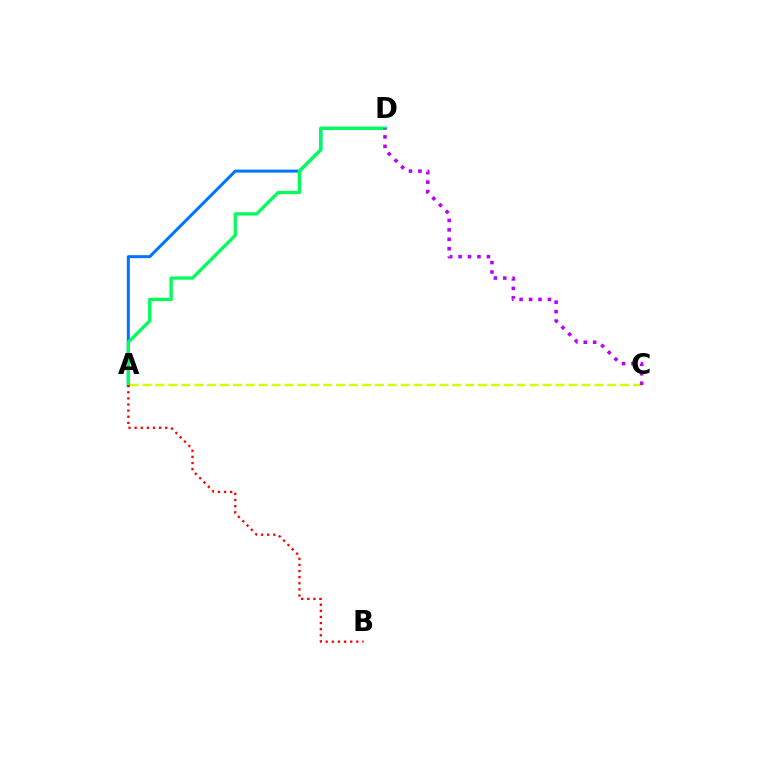{('A', 'D'): [{'color': '#0074ff', 'line_style': 'solid', 'thickness': 2.16}, {'color': '#00ff5c', 'line_style': 'solid', 'thickness': 2.37}], ('A', 'C'): [{'color': '#d1ff00', 'line_style': 'dashed', 'thickness': 1.75}], ('A', 'B'): [{'color': '#ff0000', 'line_style': 'dotted', 'thickness': 1.66}], ('C', 'D'): [{'color': '#b900ff', 'line_style': 'dotted', 'thickness': 2.56}]}